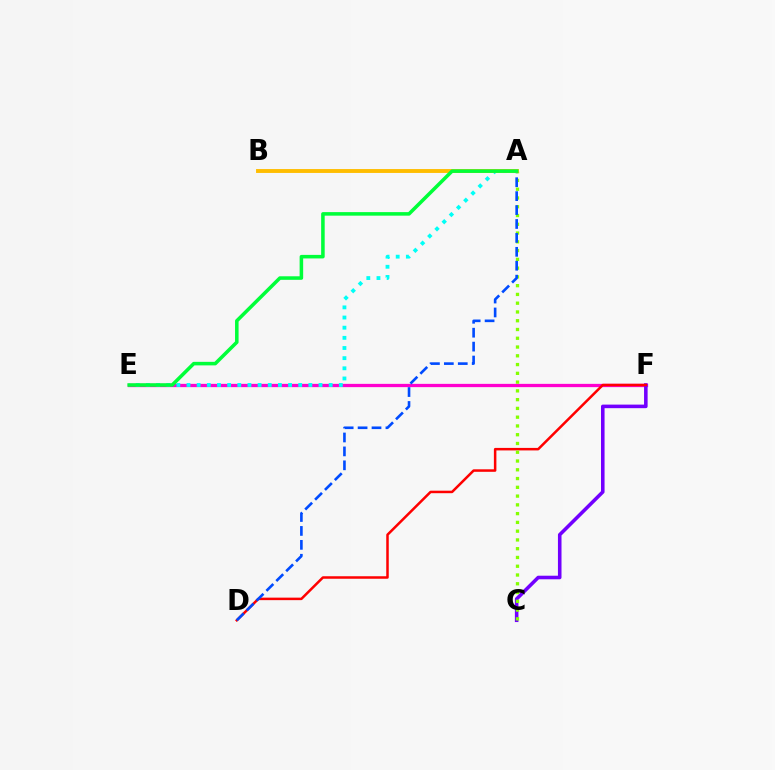{('E', 'F'): [{'color': '#ff00cf', 'line_style': 'solid', 'thickness': 2.36}], ('C', 'F'): [{'color': '#7200ff', 'line_style': 'solid', 'thickness': 2.57}], ('D', 'F'): [{'color': '#ff0000', 'line_style': 'solid', 'thickness': 1.81}], ('A', 'C'): [{'color': '#84ff00', 'line_style': 'dotted', 'thickness': 2.38}], ('A', 'E'): [{'color': '#00fff6', 'line_style': 'dotted', 'thickness': 2.76}, {'color': '#00ff39', 'line_style': 'solid', 'thickness': 2.55}], ('A', 'D'): [{'color': '#004bff', 'line_style': 'dashed', 'thickness': 1.89}], ('A', 'B'): [{'color': '#ffbd00', 'line_style': 'solid', 'thickness': 2.8}]}